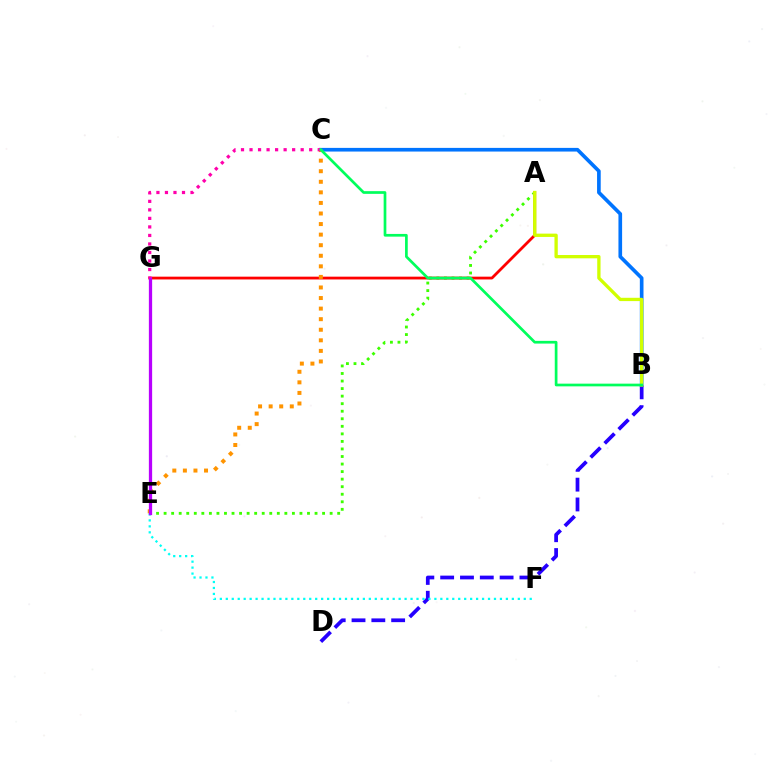{('A', 'E'): [{'color': '#3dff00', 'line_style': 'dotted', 'thickness': 2.05}], ('A', 'G'): [{'color': '#ff0000', 'line_style': 'solid', 'thickness': 2.01}], ('B', 'C'): [{'color': '#0074ff', 'line_style': 'solid', 'thickness': 2.64}, {'color': '#00ff5c', 'line_style': 'solid', 'thickness': 1.95}], ('B', 'D'): [{'color': '#2500ff', 'line_style': 'dashed', 'thickness': 2.69}], ('C', 'E'): [{'color': '#ff9400', 'line_style': 'dotted', 'thickness': 2.87}], ('A', 'B'): [{'color': '#d1ff00', 'line_style': 'solid', 'thickness': 2.38}], ('E', 'F'): [{'color': '#00fff6', 'line_style': 'dotted', 'thickness': 1.62}], ('E', 'G'): [{'color': '#b900ff', 'line_style': 'solid', 'thickness': 2.35}], ('C', 'G'): [{'color': '#ff00ac', 'line_style': 'dotted', 'thickness': 2.32}]}